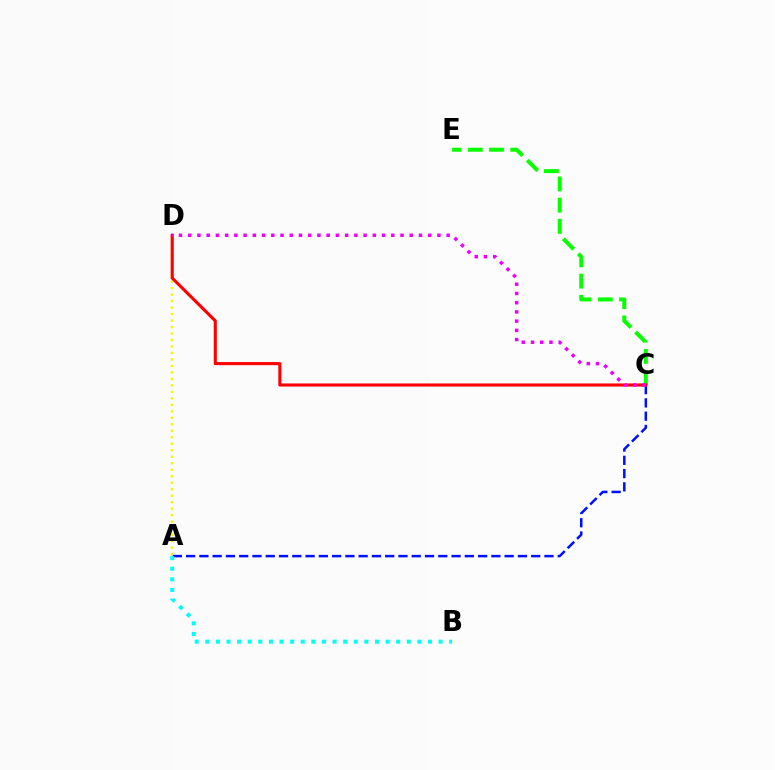{('A', 'D'): [{'color': '#fcf500', 'line_style': 'dotted', 'thickness': 1.76}], ('A', 'C'): [{'color': '#0010ff', 'line_style': 'dashed', 'thickness': 1.8}], ('C', 'E'): [{'color': '#08ff00', 'line_style': 'dashed', 'thickness': 2.88}], ('C', 'D'): [{'color': '#ff0000', 'line_style': 'solid', 'thickness': 2.23}, {'color': '#ee00ff', 'line_style': 'dotted', 'thickness': 2.51}], ('A', 'B'): [{'color': '#00fff6', 'line_style': 'dotted', 'thickness': 2.88}]}